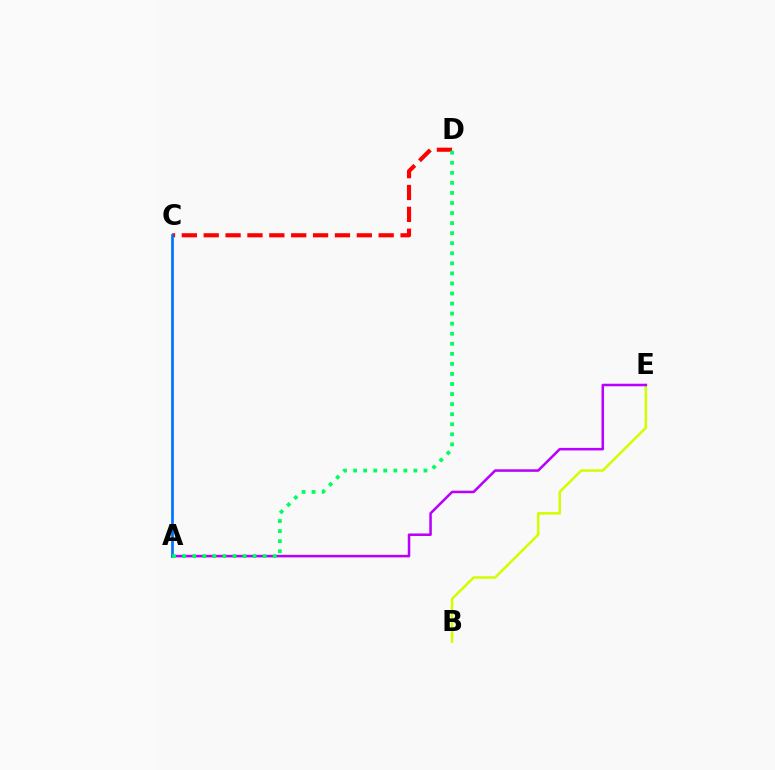{('B', 'E'): [{'color': '#d1ff00', 'line_style': 'solid', 'thickness': 1.82}], ('A', 'E'): [{'color': '#b900ff', 'line_style': 'solid', 'thickness': 1.83}], ('C', 'D'): [{'color': '#ff0000', 'line_style': 'dashed', 'thickness': 2.97}], ('A', 'C'): [{'color': '#0074ff', 'line_style': 'solid', 'thickness': 1.94}], ('A', 'D'): [{'color': '#00ff5c', 'line_style': 'dotted', 'thickness': 2.73}]}